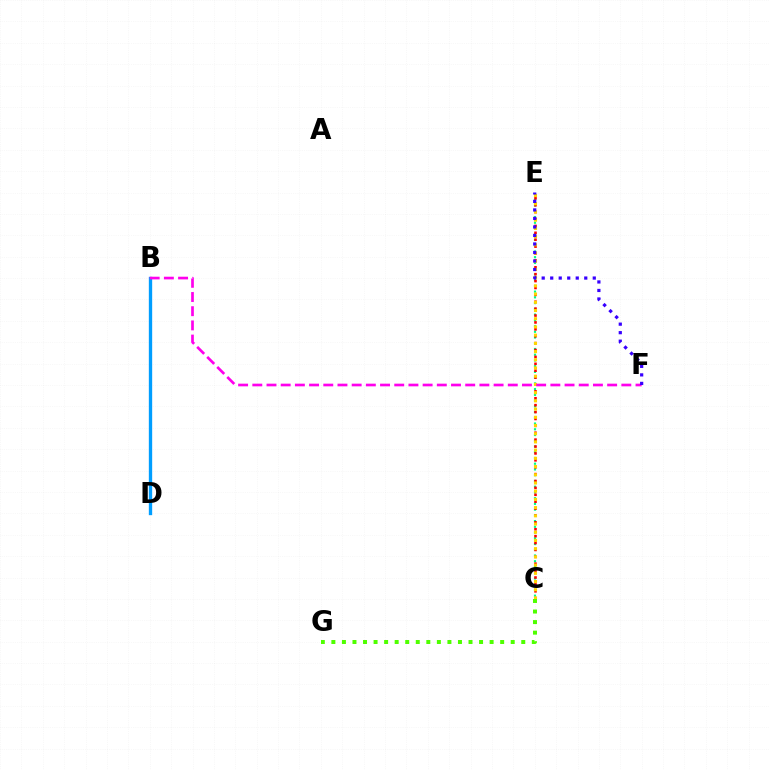{('C', 'E'): [{'color': '#00ff86', 'line_style': 'dotted', 'thickness': 1.56}, {'color': '#ff0000', 'line_style': 'dotted', 'thickness': 1.87}, {'color': '#ffd500', 'line_style': 'dotted', 'thickness': 2.23}], ('B', 'D'): [{'color': '#009eff', 'line_style': 'solid', 'thickness': 2.4}], ('B', 'F'): [{'color': '#ff00ed', 'line_style': 'dashed', 'thickness': 1.93}], ('E', 'F'): [{'color': '#3700ff', 'line_style': 'dotted', 'thickness': 2.31}], ('C', 'G'): [{'color': '#4fff00', 'line_style': 'dotted', 'thickness': 2.87}]}